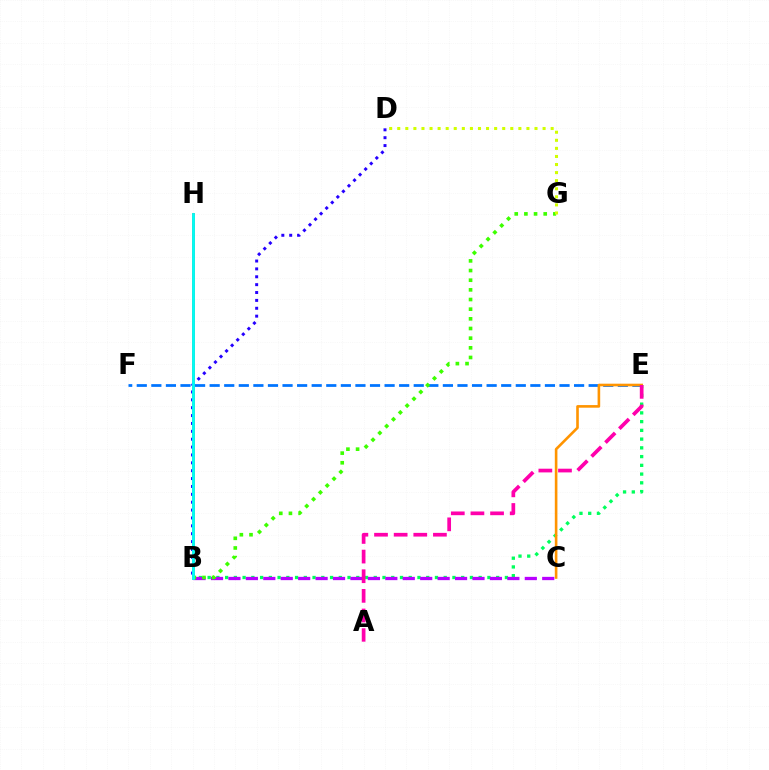{('B', 'E'): [{'color': '#00ff5c', 'line_style': 'dotted', 'thickness': 2.38}], ('E', 'F'): [{'color': '#0074ff', 'line_style': 'dashed', 'thickness': 1.98}], ('C', 'E'): [{'color': '#ff9400', 'line_style': 'solid', 'thickness': 1.88}], ('B', 'C'): [{'color': '#b900ff', 'line_style': 'dashed', 'thickness': 2.37}], ('B', 'H'): [{'color': '#ff0000', 'line_style': 'solid', 'thickness': 1.9}, {'color': '#00fff6', 'line_style': 'solid', 'thickness': 2.05}], ('B', 'D'): [{'color': '#2500ff', 'line_style': 'dotted', 'thickness': 2.14}], ('B', 'G'): [{'color': '#3dff00', 'line_style': 'dotted', 'thickness': 2.62}], ('D', 'G'): [{'color': '#d1ff00', 'line_style': 'dotted', 'thickness': 2.19}], ('A', 'E'): [{'color': '#ff00ac', 'line_style': 'dashed', 'thickness': 2.67}]}